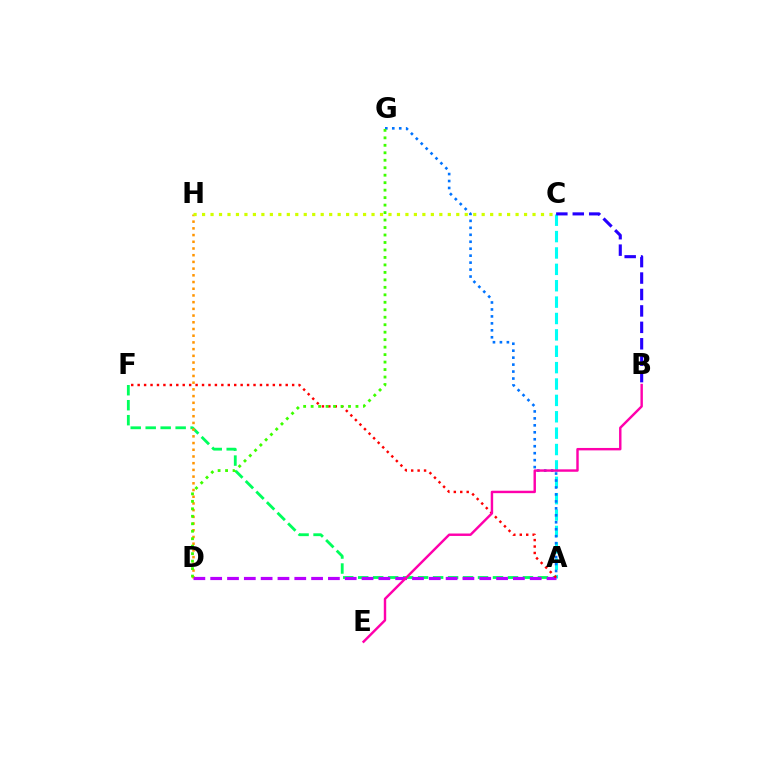{('A', 'F'): [{'color': '#00ff5c', 'line_style': 'dashed', 'thickness': 2.03}, {'color': '#ff0000', 'line_style': 'dotted', 'thickness': 1.75}], ('A', 'C'): [{'color': '#00fff6', 'line_style': 'dashed', 'thickness': 2.23}], ('D', 'H'): [{'color': '#ff9400', 'line_style': 'dotted', 'thickness': 1.82}], ('A', 'G'): [{'color': '#0074ff', 'line_style': 'dotted', 'thickness': 1.89}], ('B', 'C'): [{'color': '#2500ff', 'line_style': 'dashed', 'thickness': 2.23}], ('A', 'D'): [{'color': '#b900ff', 'line_style': 'dashed', 'thickness': 2.28}], ('C', 'H'): [{'color': '#d1ff00', 'line_style': 'dotted', 'thickness': 2.3}], ('B', 'E'): [{'color': '#ff00ac', 'line_style': 'solid', 'thickness': 1.75}], ('D', 'G'): [{'color': '#3dff00', 'line_style': 'dotted', 'thickness': 2.03}]}